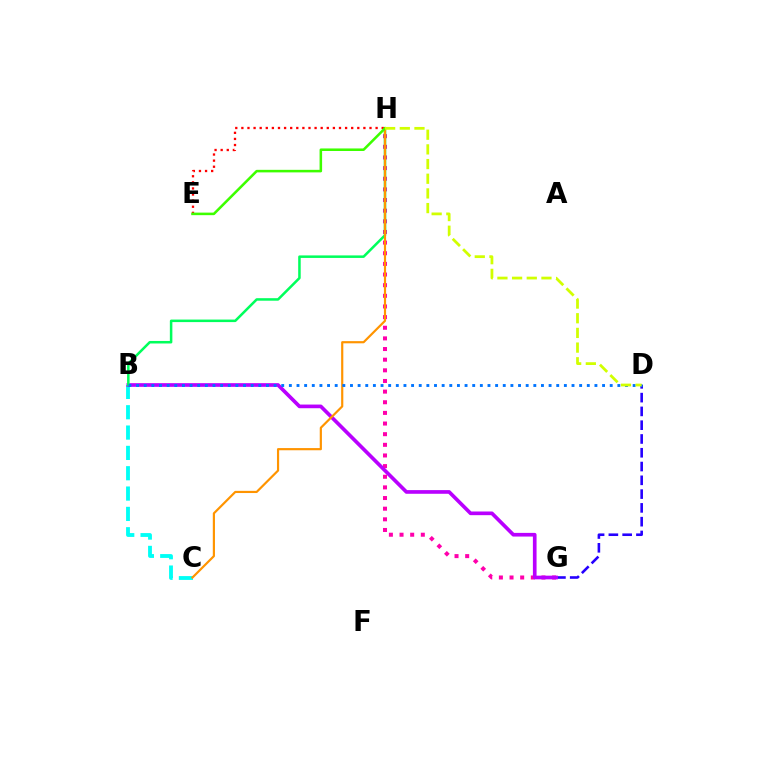{('B', 'C'): [{'color': '#00fff6', 'line_style': 'dashed', 'thickness': 2.76}], ('G', 'H'): [{'color': '#ff00ac', 'line_style': 'dotted', 'thickness': 2.89}], ('D', 'G'): [{'color': '#2500ff', 'line_style': 'dashed', 'thickness': 1.87}], ('B', 'G'): [{'color': '#b900ff', 'line_style': 'solid', 'thickness': 2.64}], ('B', 'H'): [{'color': '#00ff5c', 'line_style': 'solid', 'thickness': 1.82}], ('C', 'H'): [{'color': '#ff9400', 'line_style': 'solid', 'thickness': 1.57}], ('B', 'D'): [{'color': '#0074ff', 'line_style': 'dotted', 'thickness': 2.08}], ('E', 'H'): [{'color': '#ff0000', 'line_style': 'dotted', 'thickness': 1.66}, {'color': '#3dff00', 'line_style': 'solid', 'thickness': 1.83}], ('D', 'H'): [{'color': '#d1ff00', 'line_style': 'dashed', 'thickness': 1.99}]}